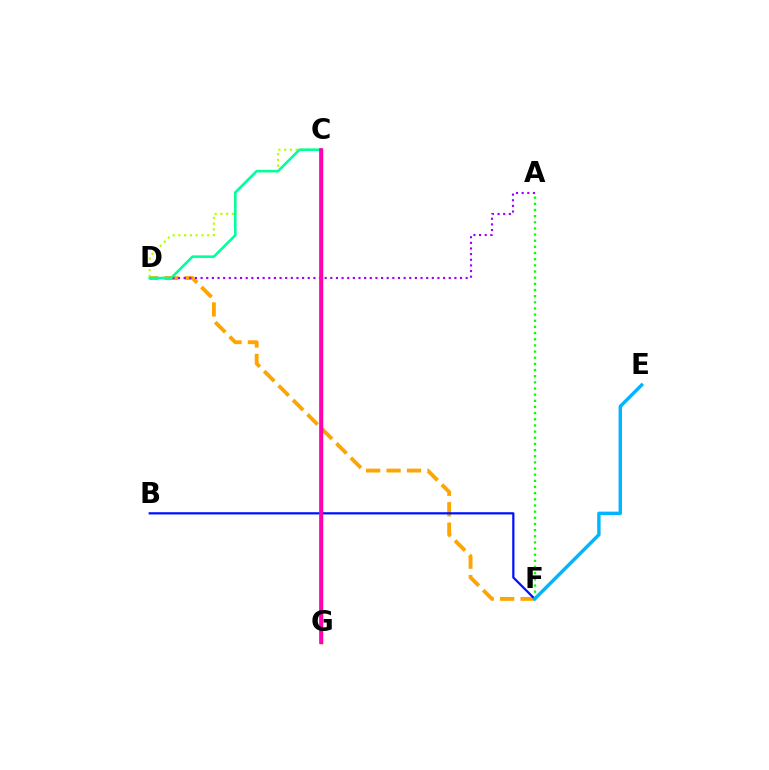{('D', 'F'): [{'color': '#ffa500', 'line_style': 'dashed', 'thickness': 2.78}], ('C', 'G'): [{'color': '#ff0000', 'line_style': 'solid', 'thickness': 2.47}, {'color': '#ff00bd', 'line_style': 'solid', 'thickness': 2.61}], ('A', 'F'): [{'color': '#08ff00', 'line_style': 'dotted', 'thickness': 1.67}], ('A', 'D'): [{'color': '#9b00ff', 'line_style': 'dotted', 'thickness': 1.53}], ('C', 'D'): [{'color': '#b3ff00', 'line_style': 'dotted', 'thickness': 1.57}, {'color': '#00ff9d', 'line_style': 'solid', 'thickness': 1.87}], ('B', 'F'): [{'color': '#0010ff', 'line_style': 'solid', 'thickness': 1.6}], ('E', 'F'): [{'color': '#00b5ff', 'line_style': 'solid', 'thickness': 2.45}]}